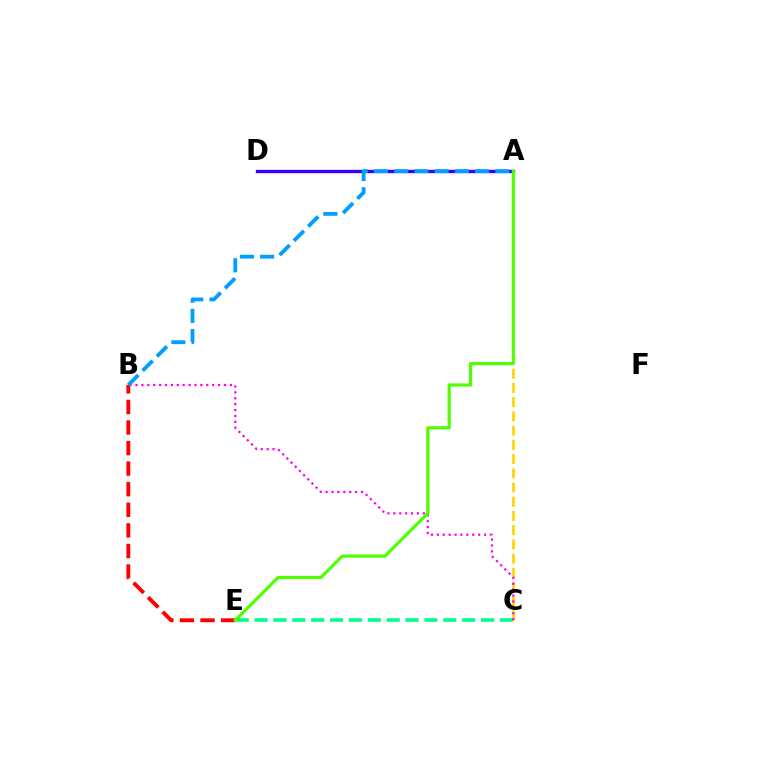{('A', 'D'): [{'color': '#3700ff', 'line_style': 'solid', 'thickness': 2.41}], ('C', 'E'): [{'color': '#00ff86', 'line_style': 'dashed', 'thickness': 2.56}], ('B', 'E'): [{'color': '#ff0000', 'line_style': 'dashed', 'thickness': 2.8}], ('A', 'C'): [{'color': '#ffd500', 'line_style': 'dashed', 'thickness': 1.93}], ('B', 'C'): [{'color': '#ff00ed', 'line_style': 'dotted', 'thickness': 1.6}], ('A', 'B'): [{'color': '#009eff', 'line_style': 'dashed', 'thickness': 2.75}], ('A', 'E'): [{'color': '#4fff00', 'line_style': 'solid', 'thickness': 2.27}]}